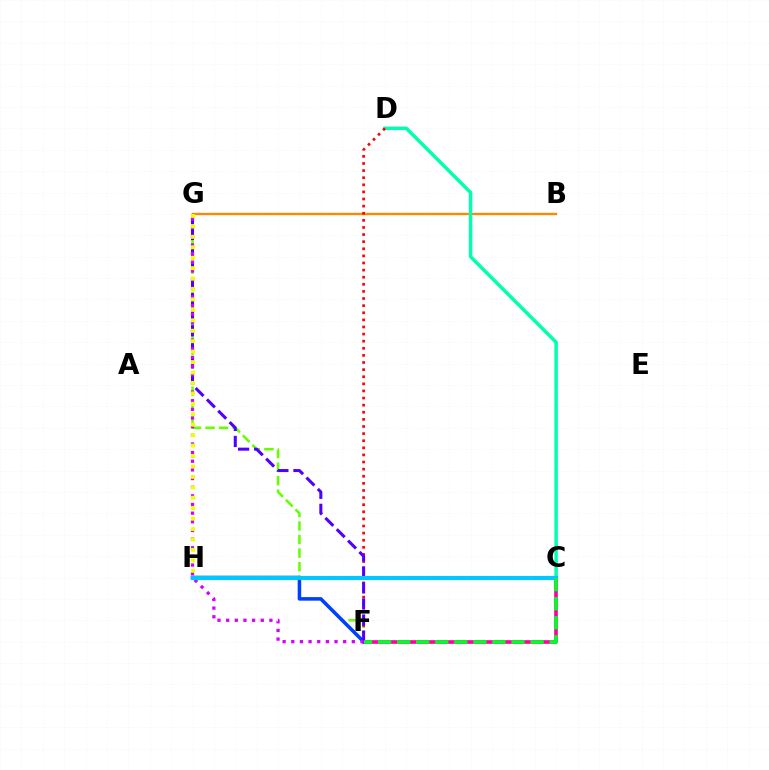{('C', 'F'): [{'color': '#ff00a0', 'line_style': 'solid', 'thickness': 2.63}, {'color': '#00ff27', 'line_style': 'dashed', 'thickness': 2.59}], ('B', 'G'): [{'color': '#ff8800', 'line_style': 'solid', 'thickness': 1.69}], ('C', 'D'): [{'color': '#00ffaf', 'line_style': 'solid', 'thickness': 2.5}], ('F', 'G'): [{'color': '#66ff00', 'line_style': 'dashed', 'thickness': 1.84}, {'color': '#4f00ff', 'line_style': 'dashed', 'thickness': 2.18}, {'color': '#d600ff', 'line_style': 'dotted', 'thickness': 2.35}], ('F', 'H'): [{'color': '#003fff', 'line_style': 'solid', 'thickness': 2.54}], ('D', 'F'): [{'color': '#ff0000', 'line_style': 'dotted', 'thickness': 1.93}], ('C', 'H'): [{'color': '#00c7ff', 'line_style': 'solid', 'thickness': 2.97}], ('G', 'H'): [{'color': '#eeff00', 'line_style': 'dotted', 'thickness': 2.84}]}